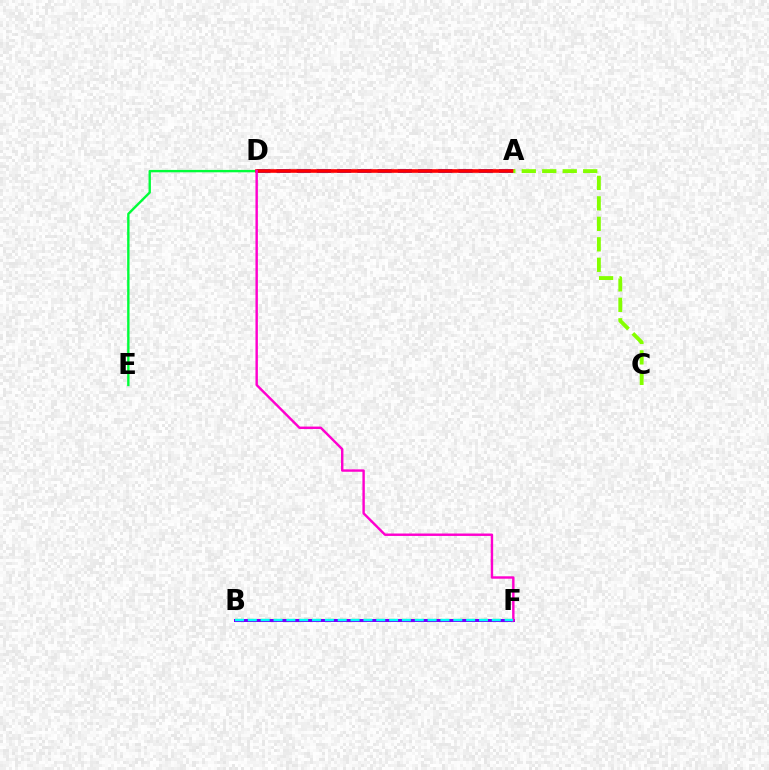{('B', 'F'): [{'color': '#ffbd00', 'line_style': 'dashed', 'thickness': 1.6}, {'color': '#7200ff', 'line_style': 'solid', 'thickness': 2.15}, {'color': '#00fff6', 'line_style': 'dashed', 'thickness': 1.74}], ('A', 'D'): [{'color': '#004bff', 'line_style': 'dashed', 'thickness': 2.75}, {'color': '#ff0000', 'line_style': 'solid', 'thickness': 2.6}], ('D', 'E'): [{'color': '#00ff39', 'line_style': 'solid', 'thickness': 1.71}], ('D', 'F'): [{'color': '#ff00cf', 'line_style': 'solid', 'thickness': 1.74}], ('A', 'C'): [{'color': '#84ff00', 'line_style': 'dashed', 'thickness': 2.78}]}